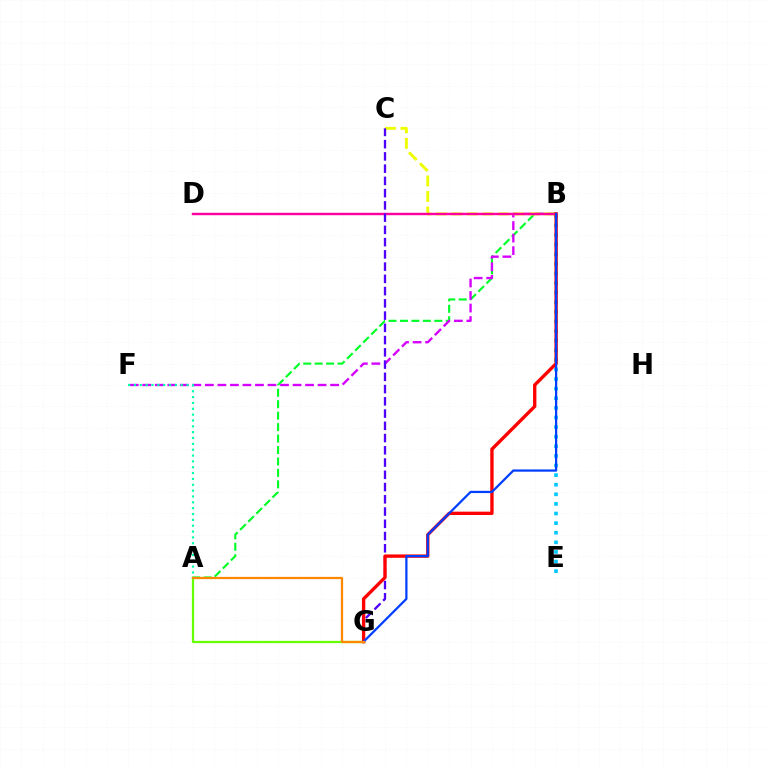{('A', 'G'): [{'color': '#66ff00', 'line_style': 'solid', 'thickness': 1.62}, {'color': '#ff8800', 'line_style': 'solid', 'thickness': 1.62}], ('A', 'B'): [{'color': '#00ff27', 'line_style': 'dashed', 'thickness': 1.56}], ('B', 'E'): [{'color': '#00c7ff', 'line_style': 'dotted', 'thickness': 2.61}], ('B', 'F'): [{'color': '#d600ff', 'line_style': 'dashed', 'thickness': 1.7}], ('B', 'C'): [{'color': '#eeff00', 'line_style': 'dashed', 'thickness': 2.1}], ('B', 'D'): [{'color': '#ff00a0', 'line_style': 'solid', 'thickness': 1.74}], ('C', 'G'): [{'color': '#4f00ff', 'line_style': 'dashed', 'thickness': 1.66}], ('B', 'G'): [{'color': '#ff0000', 'line_style': 'solid', 'thickness': 2.41}, {'color': '#003fff', 'line_style': 'solid', 'thickness': 1.62}], ('A', 'F'): [{'color': '#00ffaf', 'line_style': 'dotted', 'thickness': 1.59}]}